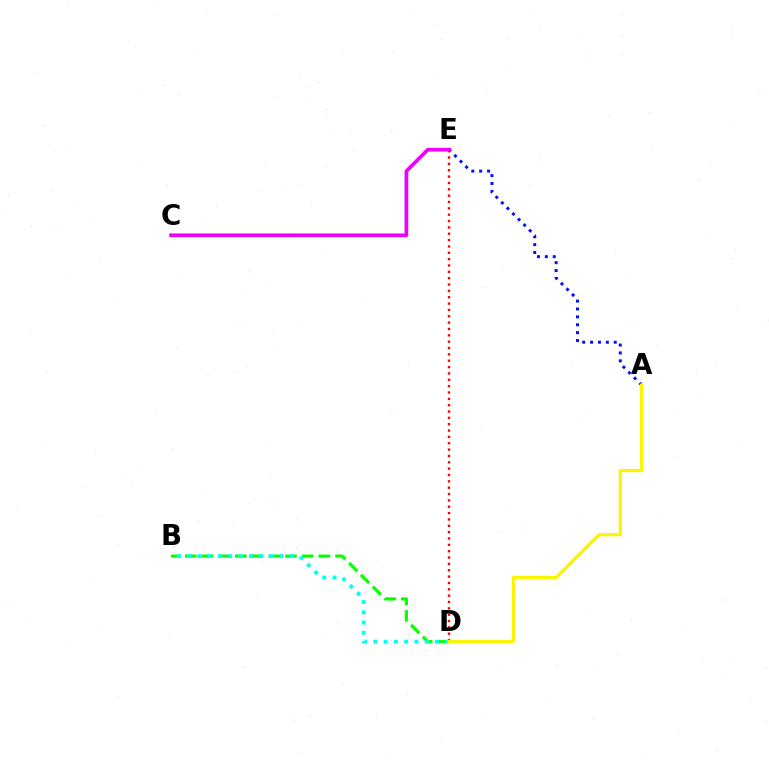{('B', 'D'): [{'color': '#08ff00', 'line_style': 'dashed', 'thickness': 2.27}, {'color': '#00fff6', 'line_style': 'dotted', 'thickness': 2.79}], ('D', 'E'): [{'color': '#ff0000', 'line_style': 'dotted', 'thickness': 1.73}], ('A', 'E'): [{'color': '#0010ff', 'line_style': 'dotted', 'thickness': 2.14}], ('C', 'E'): [{'color': '#ee00ff', 'line_style': 'solid', 'thickness': 2.65}], ('A', 'D'): [{'color': '#fcf500', 'line_style': 'solid', 'thickness': 2.33}]}